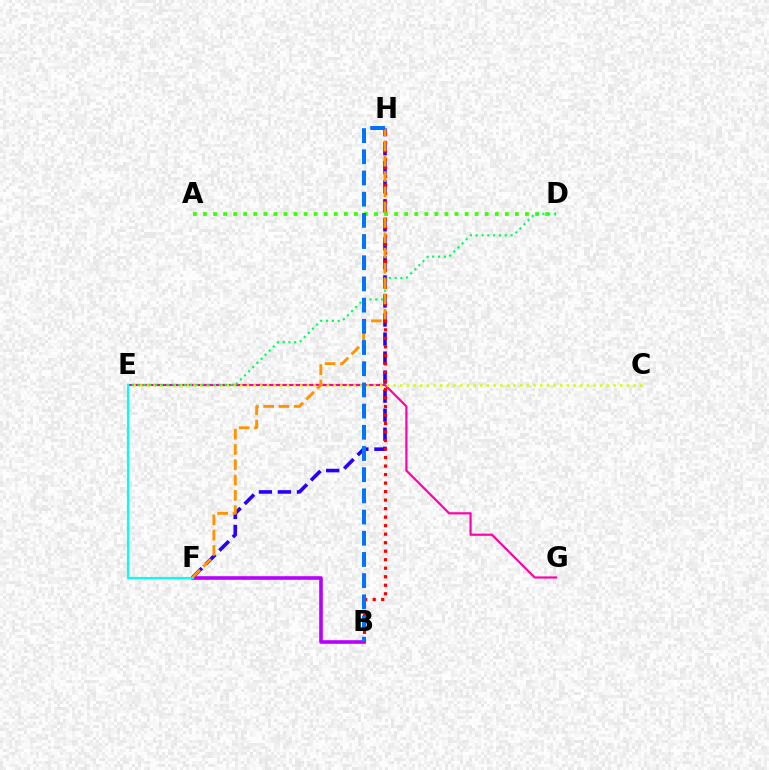{('E', 'G'): [{'color': '#ff00ac', 'line_style': 'solid', 'thickness': 1.57}], ('B', 'F'): [{'color': '#b900ff', 'line_style': 'solid', 'thickness': 2.6}], ('F', 'H'): [{'color': '#2500ff', 'line_style': 'dashed', 'thickness': 2.59}, {'color': '#ff9400', 'line_style': 'dashed', 'thickness': 2.08}], ('B', 'H'): [{'color': '#ff0000', 'line_style': 'dotted', 'thickness': 2.31}, {'color': '#0074ff', 'line_style': 'dashed', 'thickness': 2.88}], ('C', 'E'): [{'color': '#d1ff00', 'line_style': 'dotted', 'thickness': 1.81}], ('A', 'D'): [{'color': '#3dff00', 'line_style': 'dotted', 'thickness': 2.73}], ('D', 'E'): [{'color': '#00ff5c', 'line_style': 'dotted', 'thickness': 1.58}], ('E', 'F'): [{'color': '#00fff6', 'line_style': 'solid', 'thickness': 1.51}]}